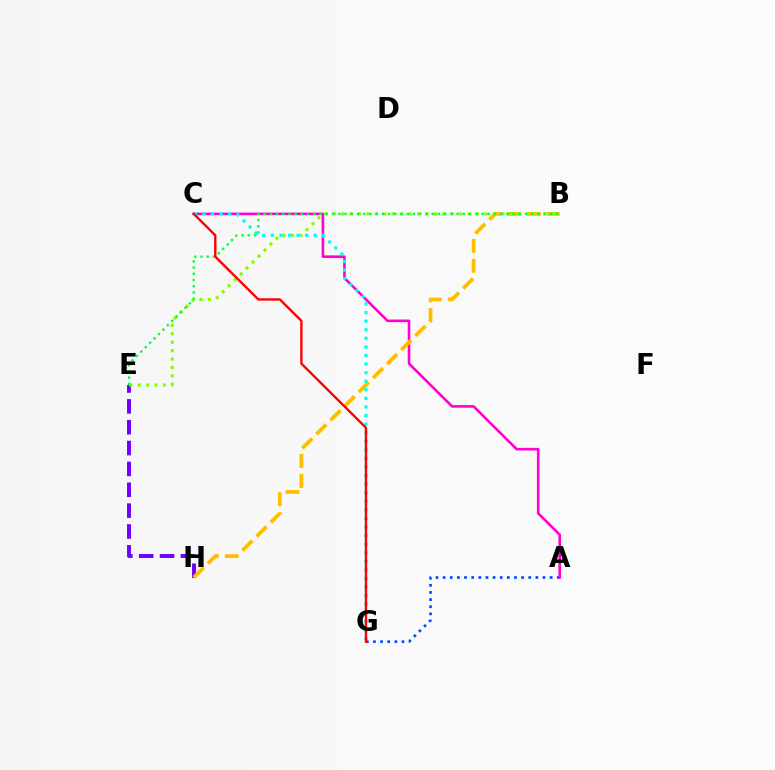{('E', 'H'): [{'color': '#7200ff', 'line_style': 'dashed', 'thickness': 2.83}], ('A', 'G'): [{'color': '#004bff', 'line_style': 'dotted', 'thickness': 1.94}], ('A', 'C'): [{'color': '#ff00cf', 'line_style': 'solid', 'thickness': 1.87}], ('B', 'H'): [{'color': '#ffbd00', 'line_style': 'dashed', 'thickness': 2.71}], ('B', 'E'): [{'color': '#84ff00', 'line_style': 'dotted', 'thickness': 2.29}, {'color': '#00ff39', 'line_style': 'dotted', 'thickness': 1.69}], ('C', 'G'): [{'color': '#00fff6', 'line_style': 'dotted', 'thickness': 2.33}, {'color': '#ff0000', 'line_style': 'solid', 'thickness': 1.71}]}